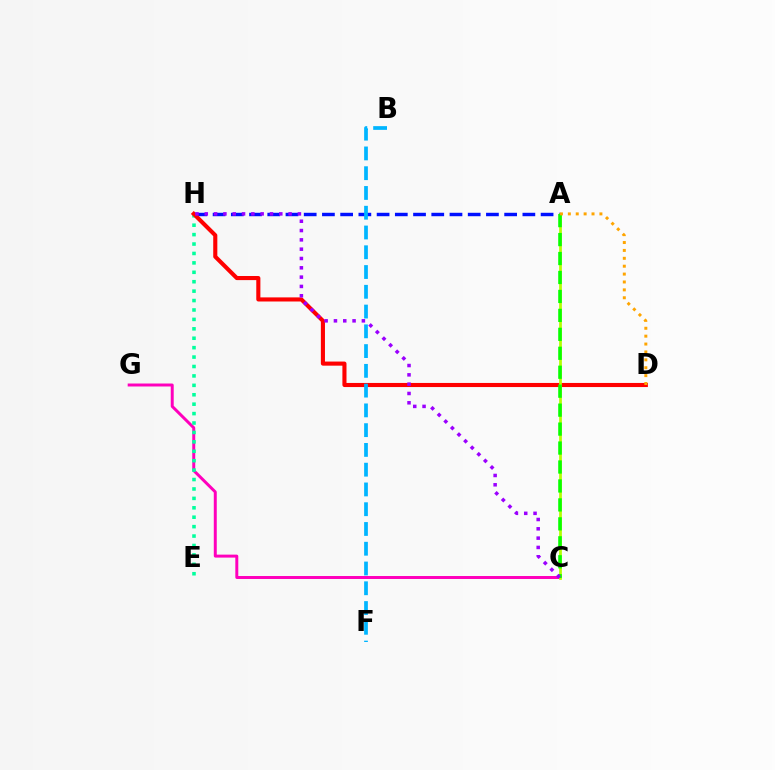{('C', 'G'): [{'color': '#ff00bd', 'line_style': 'solid', 'thickness': 2.14}], ('A', 'H'): [{'color': '#0010ff', 'line_style': 'dashed', 'thickness': 2.48}], ('E', 'H'): [{'color': '#00ff9d', 'line_style': 'dotted', 'thickness': 2.56}], ('D', 'H'): [{'color': '#ff0000', 'line_style': 'solid', 'thickness': 2.95}], ('A', 'C'): [{'color': '#b3ff00', 'line_style': 'solid', 'thickness': 1.98}, {'color': '#08ff00', 'line_style': 'dashed', 'thickness': 2.57}], ('A', 'D'): [{'color': '#ffa500', 'line_style': 'dotted', 'thickness': 2.14}], ('B', 'F'): [{'color': '#00b5ff', 'line_style': 'dashed', 'thickness': 2.69}], ('C', 'H'): [{'color': '#9b00ff', 'line_style': 'dotted', 'thickness': 2.53}]}